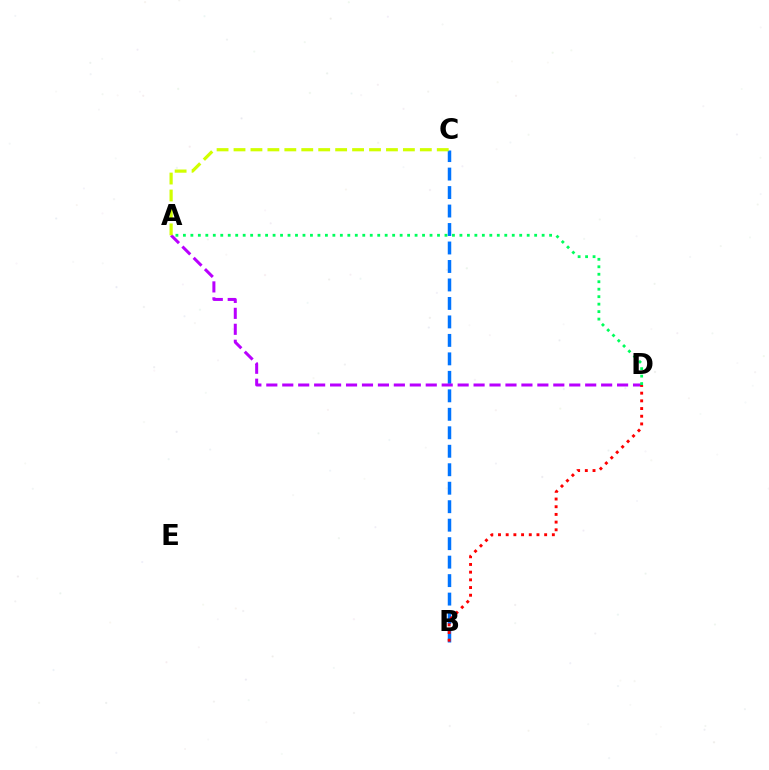{('B', 'C'): [{'color': '#0074ff', 'line_style': 'dashed', 'thickness': 2.51}], ('A', 'D'): [{'color': '#b900ff', 'line_style': 'dashed', 'thickness': 2.17}, {'color': '#00ff5c', 'line_style': 'dotted', 'thickness': 2.03}], ('B', 'D'): [{'color': '#ff0000', 'line_style': 'dotted', 'thickness': 2.09}], ('A', 'C'): [{'color': '#d1ff00', 'line_style': 'dashed', 'thickness': 2.3}]}